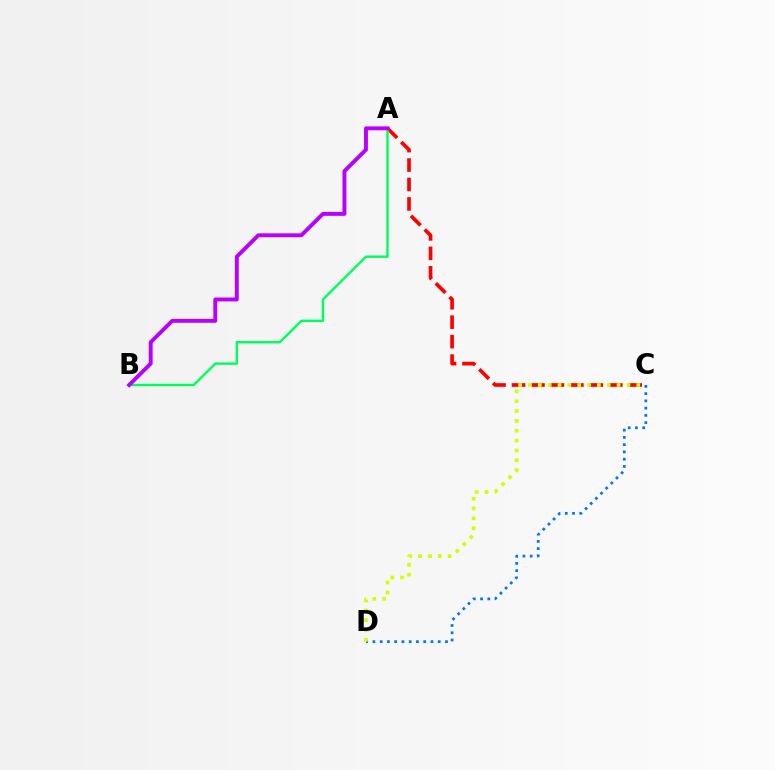{('C', 'D'): [{'color': '#0074ff', 'line_style': 'dotted', 'thickness': 1.97}, {'color': '#d1ff00', 'line_style': 'dotted', 'thickness': 2.67}], ('A', 'C'): [{'color': '#ff0000', 'line_style': 'dashed', 'thickness': 2.64}], ('A', 'B'): [{'color': '#00ff5c', 'line_style': 'solid', 'thickness': 1.73}, {'color': '#b900ff', 'line_style': 'solid', 'thickness': 2.81}]}